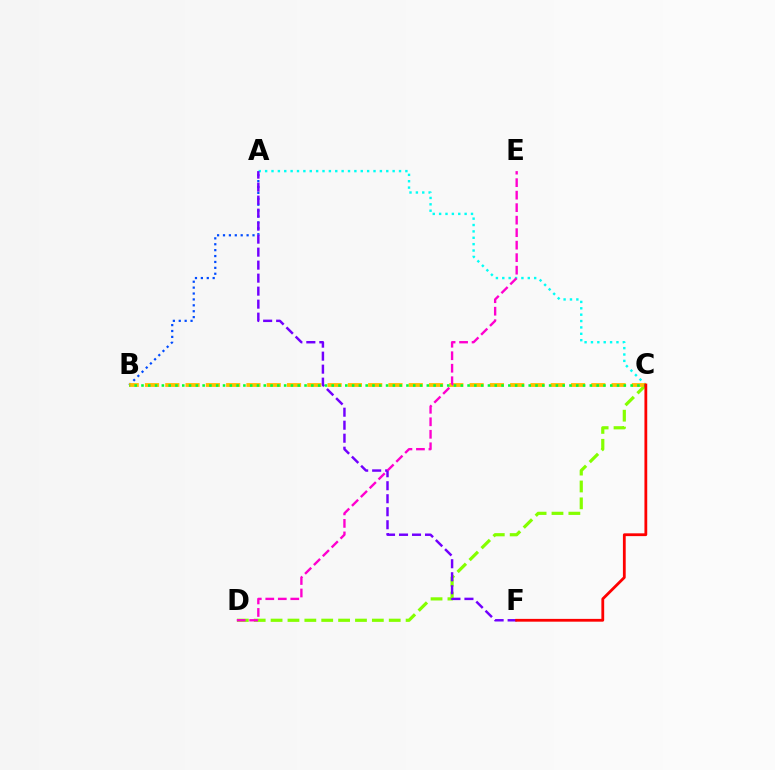{('A', 'C'): [{'color': '#00fff6', 'line_style': 'dotted', 'thickness': 1.73}], ('C', 'D'): [{'color': '#84ff00', 'line_style': 'dashed', 'thickness': 2.29}], ('A', 'B'): [{'color': '#004bff', 'line_style': 'dotted', 'thickness': 1.6}], ('B', 'C'): [{'color': '#ffbd00', 'line_style': 'dashed', 'thickness': 2.76}, {'color': '#00ff39', 'line_style': 'dotted', 'thickness': 1.85}], ('A', 'F'): [{'color': '#7200ff', 'line_style': 'dashed', 'thickness': 1.77}], ('D', 'E'): [{'color': '#ff00cf', 'line_style': 'dashed', 'thickness': 1.7}], ('C', 'F'): [{'color': '#ff0000', 'line_style': 'solid', 'thickness': 2.01}]}